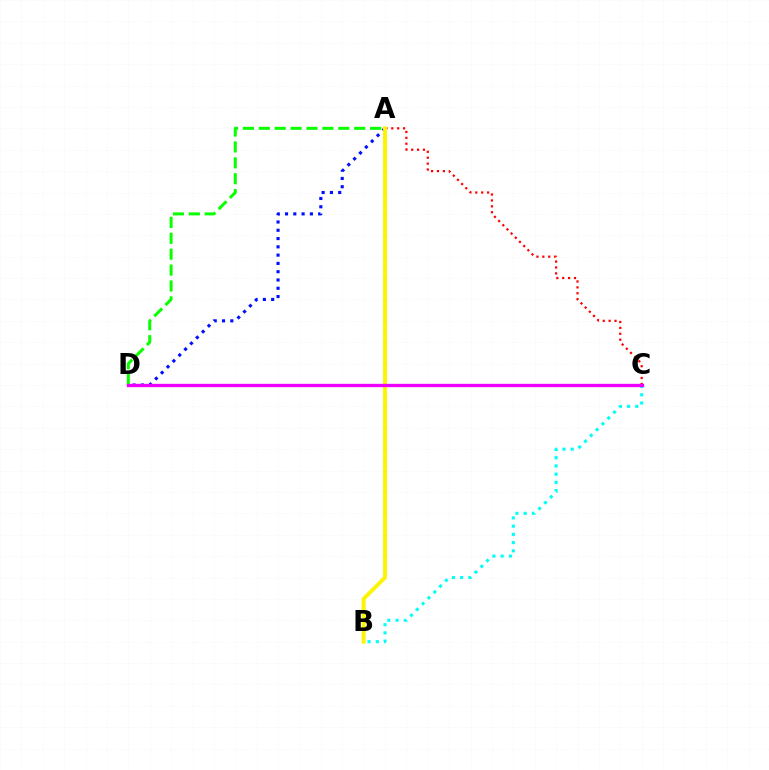{('A', 'D'): [{'color': '#0010ff', 'line_style': 'dotted', 'thickness': 2.25}, {'color': '#08ff00', 'line_style': 'dashed', 'thickness': 2.16}], ('A', 'C'): [{'color': '#ff0000', 'line_style': 'dotted', 'thickness': 1.6}], ('A', 'B'): [{'color': '#fcf500', 'line_style': 'solid', 'thickness': 2.78}], ('B', 'C'): [{'color': '#00fff6', 'line_style': 'dotted', 'thickness': 2.24}], ('C', 'D'): [{'color': '#ee00ff', 'line_style': 'solid', 'thickness': 2.39}]}